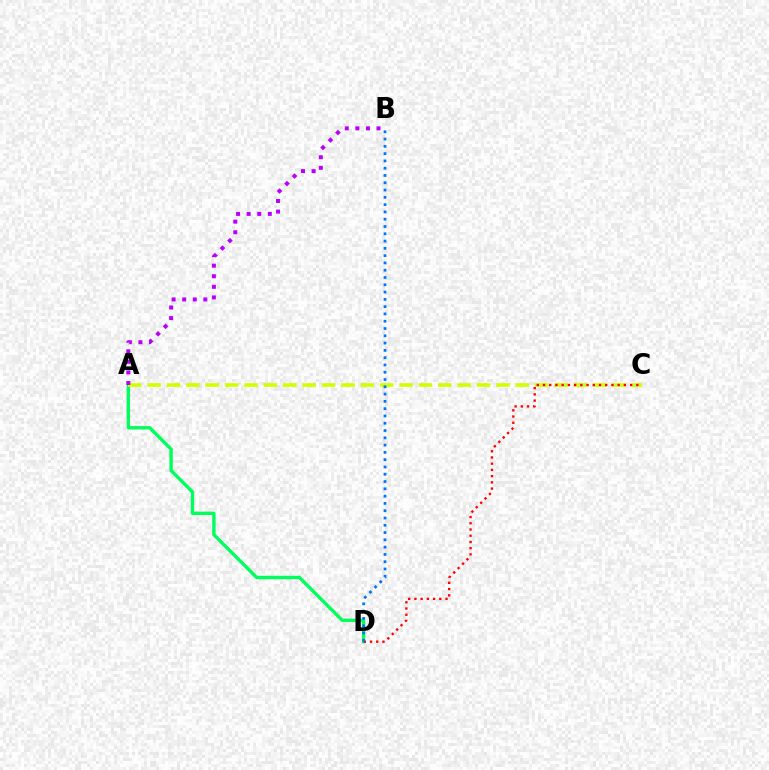{('A', 'D'): [{'color': '#00ff5c', 'line_style': 'solid', 'thickness': 2.43}], ('A', 'C'): [{'color': '#d1ff00', 'line_style': 'dashed', 'thickness': 2.63}], ('C', 'D'): [{'color': '#ff0000', 'line_style': 'dotted', 'thickness': 1.69}], ('A', 'B'): [{'color': '#b900ff', 'line_style': 'dotted', 'thickness': 2.87}], ('B', 'D'): [{'color': '#0074ff', 'line_style': 'dotted', 'thickness': 1.98}]}